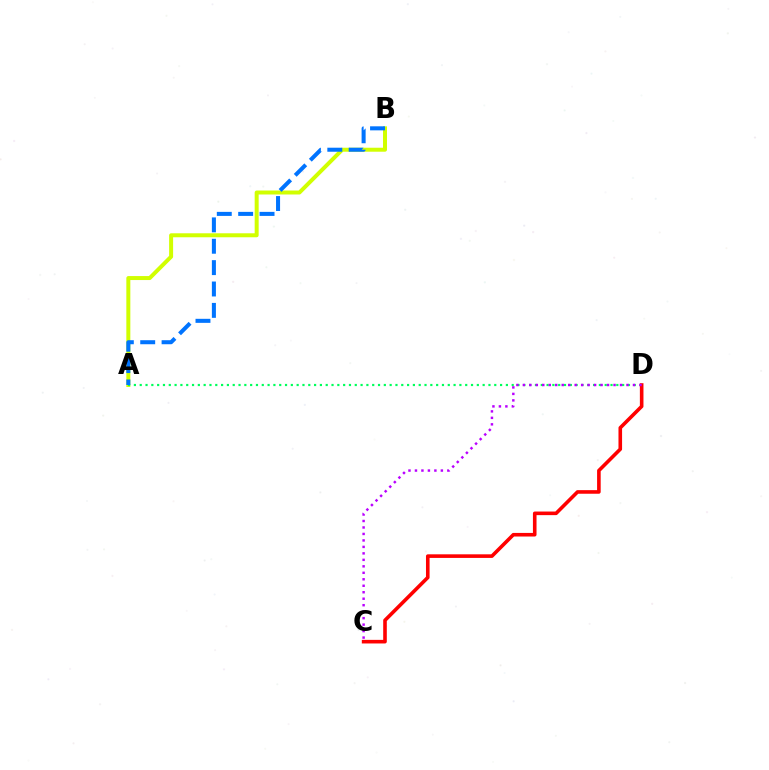{('A', 'B'): [{'color': '#d1ff00', 'line_style': 'solid', 'thickness': 2.87}, {'color': '#0074ff', 'line_style': 'dashed', 'thickness': 2.9}], ('A', 'D'): [{'color': '#00ff5c', 'line_style': 'dotted', 'thickness': 1.58}], ('C', 'D'): [{'color': '#ff0000', 'line_style': 'solid', 'thickness': 2.59}, {'color': '#b900ff', 'line_style': 'dotted', 'thickness': 1.76}]}